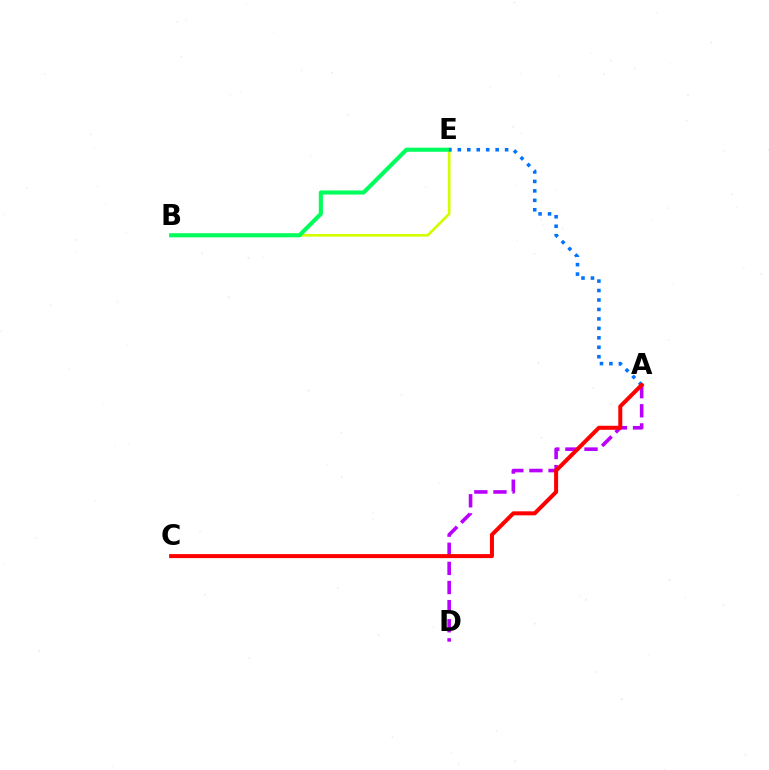{('B', 'E'): [{'color': '#d1ff00', 'line_style': 'solid', 'thickness': 1.94}, {'color': '#00ff5c', 'line_style': 'solid', 'thickness': 2.96}], ('A', 'D'): [{'color': '#b900ff', 'line_style': 'dashed', 'thickness': 2.6}], ('A', 'E'): [{'color': '#0074ff', 'line_style': 'dotted', 'thickness': 2.57}], ('A', 'C'): [{'color': '#ff0000', 'line_style': 'solid', 'thickness': 2.89}]}